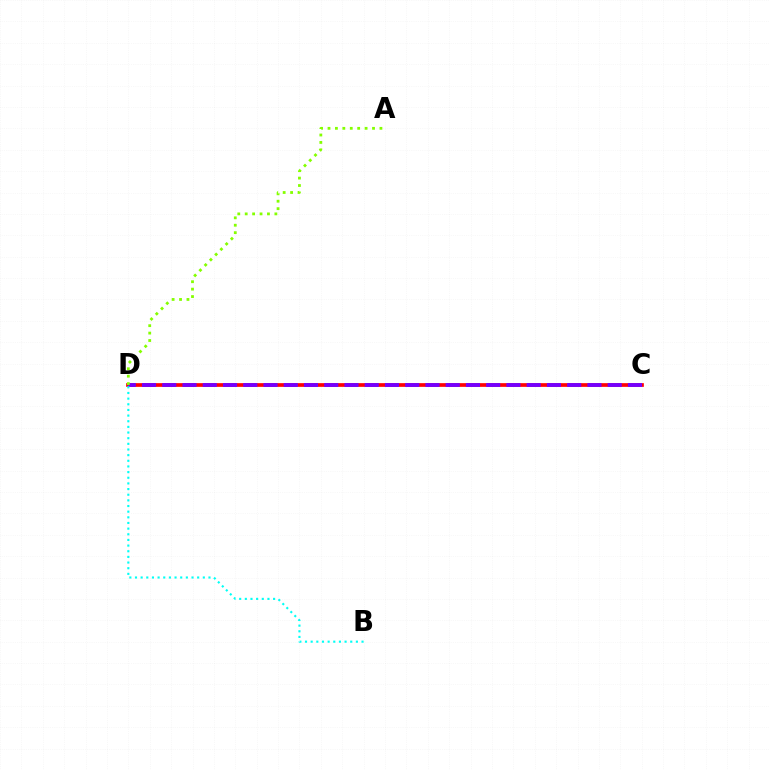{('C', 'D'): [{'color': '#ff0000', 'line_style': 'solid', 'thickness': 2.66}, {'color': '#7200ff', 'line_style': 'dashed', 'thickness': 2.75}], ('B', 'D'): [{'color': '#00fff6', 'line_style': 'dotted', 'thickness': 1.54}], ('A', 'D'): [{'color': '#84ff00', 'line_style': 'dotted', 'thickness': 2.02}]}